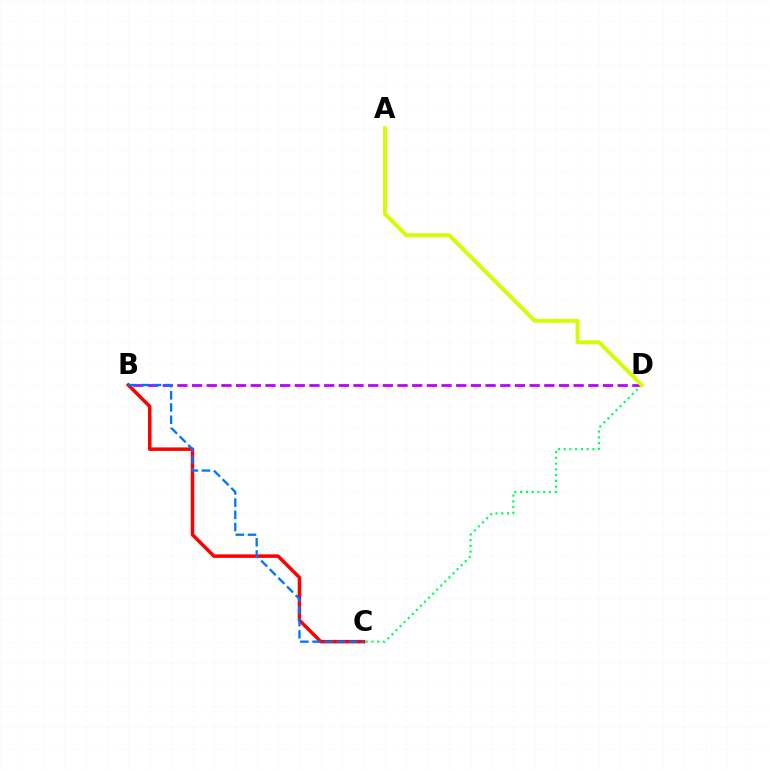{('B', 'C'): [{'color': '#ff0000', 'line_style': 'solid', 'thickness': 2.52}, {'color': '#0074ff', 'line_style': 'dashed', 'thickness': 1.66}], ('B', 'D'): [{'color': '#b900ff', 'line_style': 'dashed', 'thickness': 1.99}], ('C', 'D'): [{'color': '#00ff5c', 'line_style': 'dotted', 'thickness': 1.56}], ('A', 'D'): [{'color': '#d1ff00', 'line_style': 'solid', 'thickness': 2.84}]}